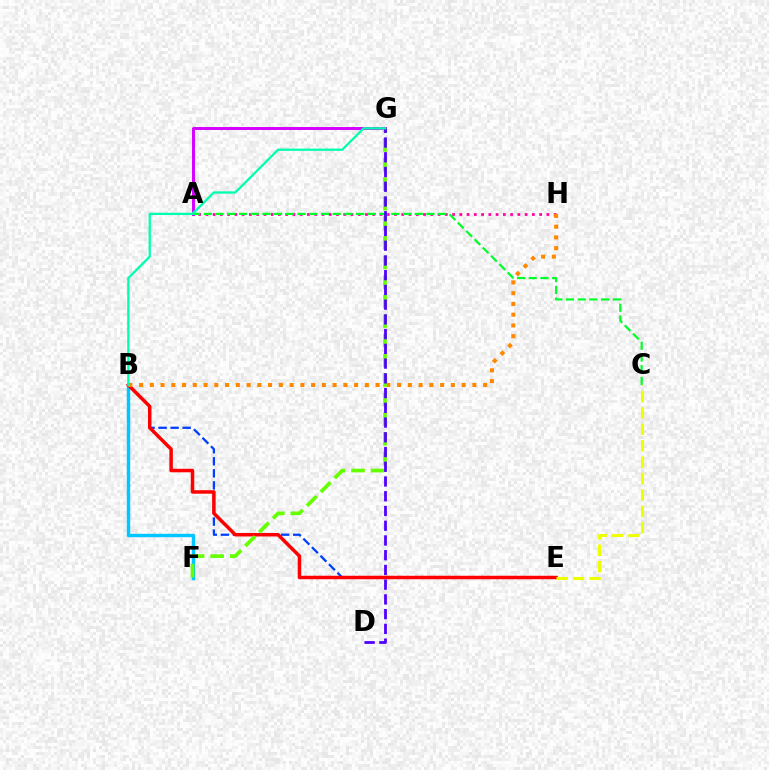{('B', 'E'): [{'color': '#003fff', 'line_style': 'dashed', 'thickness': 1.64}, {'color': '#ff0000', 'line_style': 'solid', 'thickness': 2.51}], ('A', 'G'): [{'color': '#d600ff', 'line_style': 'solid', 'thickness': 2.13}], ('B', 'F'): [{'color': '#00c7ff', 'line_style': 'solid', 'thickness': 2.47}], ('A', 'H'): [{'color': '#ff00a0', 'line_style': 'dotted', 'thickness': 1.97}], ('A', 'C'): [{'color': '#00ff27', 'line_style': 'dashed', 'thickness': 1.59}], ('B', 'H'): [{'color': '#ff8800', 'line_style': 'dotted', 'thickness': 2.92}], ('C', 'E'): [{'color': '#eeff00', 'line_style': 'dashed', 'thickness': 2.23}], ('F', 'G'): [{'color': '#66ff00', 'line_style': 'dashed', 'thickness': 2.66}], ('D', 'G'): [{'color': '#4f00ff', 'line_style': 'dashed', 'thickness': 2.0}], ('B', 'G'): [{'color': '#00ffaf', 'line_style': 'solid', 'thickness': 1.65}]}